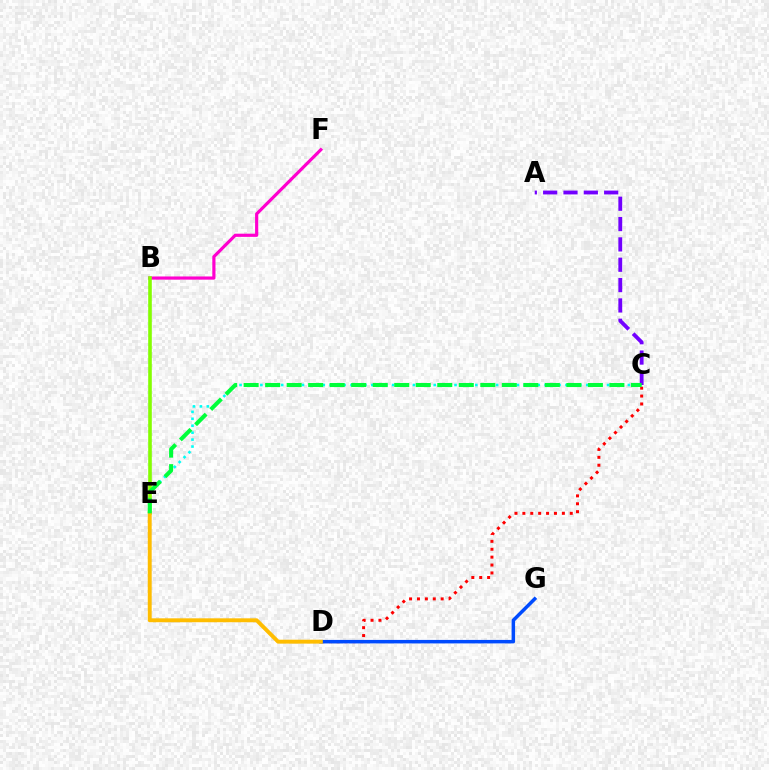{('B', 'F'): [{'color': '#ff00cf', 'line_style': 'solid', 'thickness': 2.29}], ('C', 'E'): [{'color': '#00fff6', 'line_style': 'dotted', 'thickness': 1.88}, {'color': '#00ff39', 'line_style': 'dashed', 'thickness': 2.92}], ('C', 'D'): [{'color': '#ff0000', 'line_style': 'dotted', 'thickness': 2.15}], ('A', 'C'): [{'color': '#7200ff', 'line_style': 'dashed', 'thickness': 2.76}], ('D', 'G'): [{'color': '#004bff', 'line_style': 'solid', 'thickness': 2.52}], ('B', 'E'): [{'color': '#84ff00', 'line_style': 'solid', 'thickness': 2.59}], ('D', 'E'): [{'color': '#ffbd00', 'line_style': 'solid', 'thickness': 2.82}]}